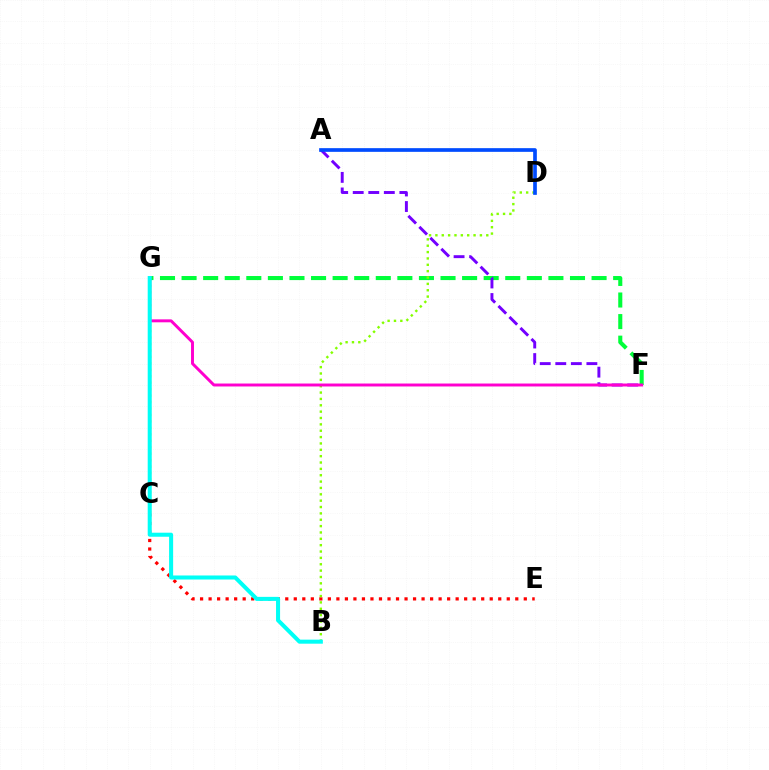{('C', 'G'): [{'color': '#ffbd00', 'line_style': 'dotted', 'thickness': 1.75}], ('F', 'G'): [{'color': '#00ff39', 'line_style': 'dashed', 'thickness': 2.93}, {'color': '#ff00cf', 'line_style': 'solid', 'thickness': 2.12}], ('C', 'E'): [{'color': '#ff0000', 'line_style': 'dotted', 'thickness': 2.31}], ('B', 'D'): [{'color': '#84ff00', 'line_style': 'dotted', 'thickness': 1.73}], ('A', 'F'): [{'color': '#7200ff', 'line_style': 'dashed', 'thickness': 2.11}], ('A', 'D'): [{'color': '#004bff', 'line_style': 'solid', 'thickness': 2.65}], ('B', 'G'): [{'color': '#00fff6', 'line_style': 'solid', 'thickness': 2.91}]}